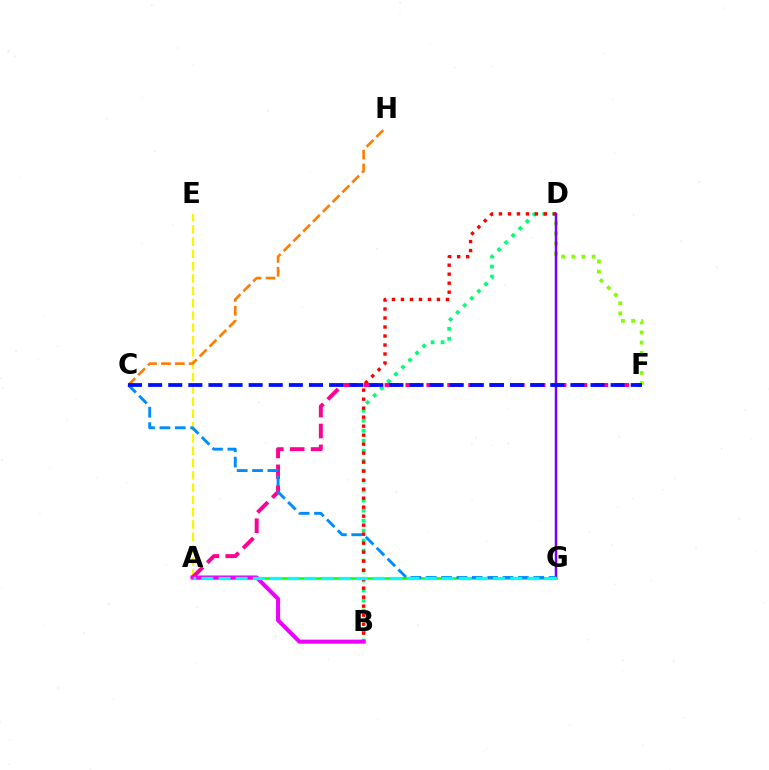{('A', 'E'): [{'color': '#fcf500', 'line_style': 'dashed', 'thickness': 1.67}], ('C', 'H'): [{'color': '#ff7c00', 'line_style': 'dashed', 'thickness': 1.88}], ('D', 'F'): [{'color': '#84ff00', 'line_style': 'dotted', 'thickness': 2.75}], ('B', 'D'): [{'color': '#00ff74', 'line_style': 'dotted', 'thickness': 2.71}, {'color': '#ff0000', 'line_style': 'dotted', 'thickness': 2.45}], ('A', 'F'): [{'color': '#ff0094', 'line_style': 'dashed', 'thickness': 2.84}], ('D', 'G'): [{'color': '#7200ff', 'line_style': 'solid', 'thickness': 1.78}], ('A', 'G'): [{'color': '#08ff00', 'line_style': 'solid', 'thickness': 1.81}, {'color': '#00fff6', 'line_style': 'dashed', 'thickness': 2.33}], ('A', 'B'): [{'color': '#ee00ff', 'line_style': 'solid', 'thickness': 2.92}], ('C', 'G'): [{'color': '#008cff', 'line_style': 'dashed', 'thickness': 2.09}], ('C', 'F'): [{'color': '#0010ff', 'line_style': 'dashed', 'thickness': 2.73}]}